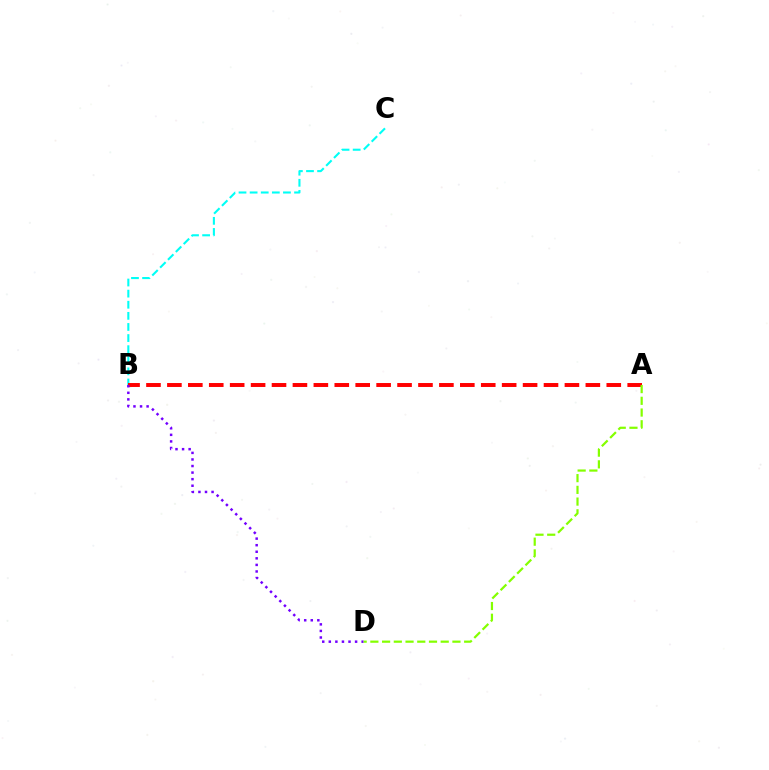{('B', 'C'): [{'color': '#00fff6', 'line_style': 'dashed', 'thickness': 1.51}], ('A', 'B'): [{'color': '#ff0000', 'line_style': 'dashed', 'thickness': 2.84}], ('B', 'D'): [{'color': '#7200ff', 'line_style': 'dotted', 'thickness': 1.79}], ('A', 'D'): [{'color': '#84ff00', 'line_style': 'dashed', 'thickness': 1.59}]}